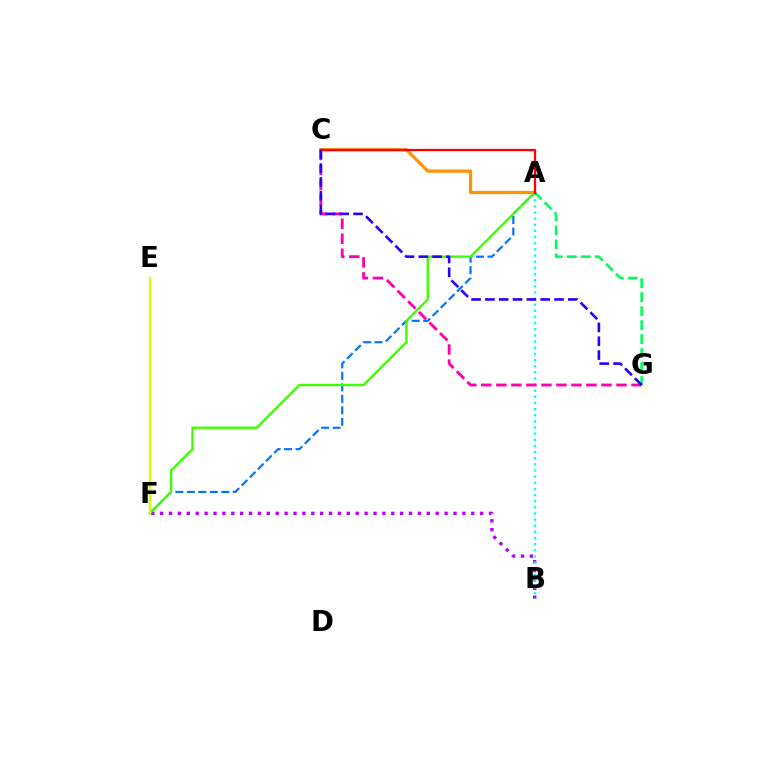{('B', 'F'): [{'color': '#b900ff', 'line_style': 'dotted', 'thickness': 2.41}], ('A', 'F'): [{'color': '#0074ff', 'line_style': 'dashed', 'thickness': 1.56}, {'color': '#3dff00', 'line_style': 'solid', 'thickness': 1.72}], ('A', 'B'): [{'color': '#00fff6', 'line_style': 'dotted', 'thickness': 1.67}], ('C', 'G'): [{'color': '#ff00ac', 'line_style': 'dashed', 'thickness': 2.04}, {'color': '#2500ff', 'line_style': 'dashed', 'thickness': 1.88}], ('A', 'G'): [{'color': '#00ff5c', 'line_style': 'dashed', 'thickness': 1.9}], ('E', 'F'): [{'color': '#d1ff00', 'line_style': 'solid', 'thickness': 1.65}], ('A', 'C'): [{'color': '#ff9400', 'line_style': 'solid', 'thickness': 2.33}, {'color': '#ff0000', 'line_style': 'solid', 'thickness': 1.64}]}